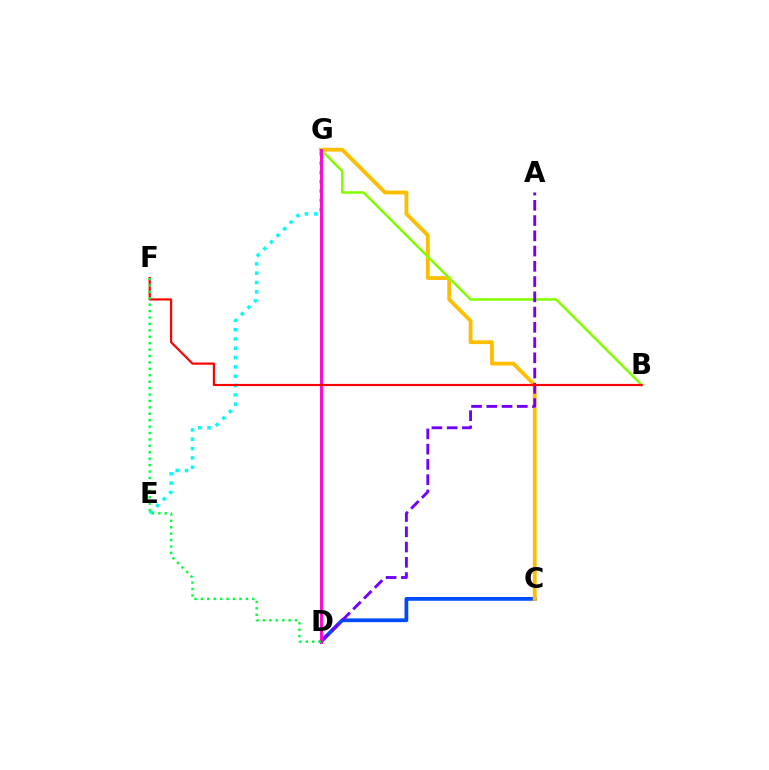{('C', 'D'): [{'color': '#004bff', 'line_style': 'solid', 'thickness': 2.71}], ('C', 'G'): [{'color': '#ffbd00', 'line_style': 'solid', 'thickness': 2.75}], ('E', 'G'): [{'color': '#00fff6', 'line_style': 'dotted', 'thickness': 2.53}], ('B', 'G'): [{'color': '#84ff00', 'line_style': 'solid', 'thickness': 1.82}], ('A', 'D'): [{'color': '#7200ff', 'line_style': 'dashed', 'thickness': 2.07}], ('D', 'G'): [{'color': '#ff00cf', 'line_style': 'solid', 'thickness': 2.05}], ('B', 'F'): [{'color': '#ff0000', 'line_style': 'solid', 'thickness': 1.57}], ('D', 'F'): [{'color': '#00ff39', 'line_style': 'dotted', 'thickness': 1.74}]}